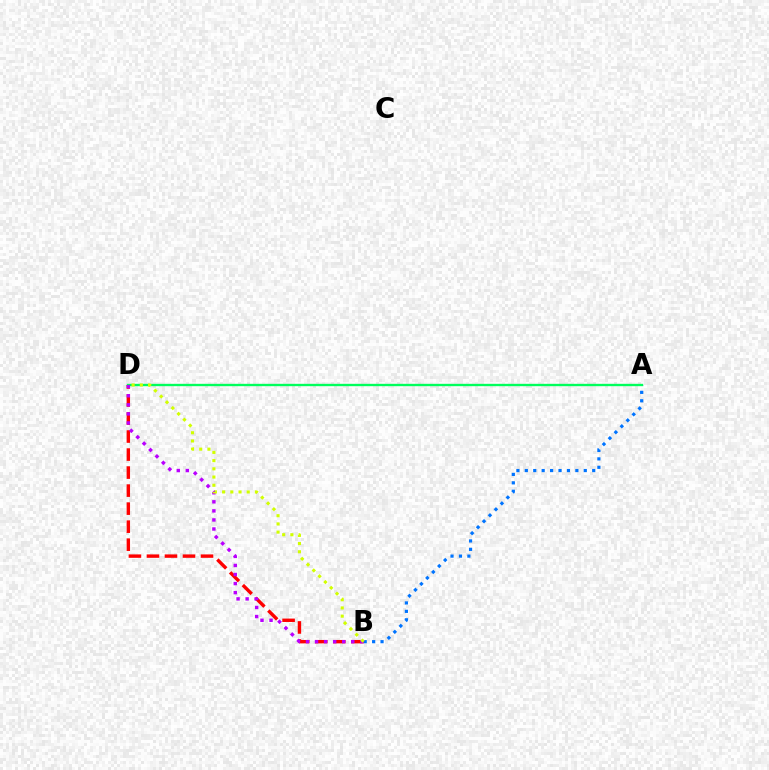{('A', 'B'): [{'color': '#0074ff', 'line_style': 'dotted', 'thickness': 2.29}], ('A', 'D'): [{'color': '#00ff5c', 'line_style': 'solid', 'thickness': 1.7}], ('B', 'D'): [{'color': '#ff0000', 'line_style': 'dashed', 'thickness': 2.45}, {'color': '#b900ff', 'line_style': 'dotted', 'thickness': 2.46}, {'color': '#d1ff00', 'line_style': 'dotted', 'thickness': 2.23}]}